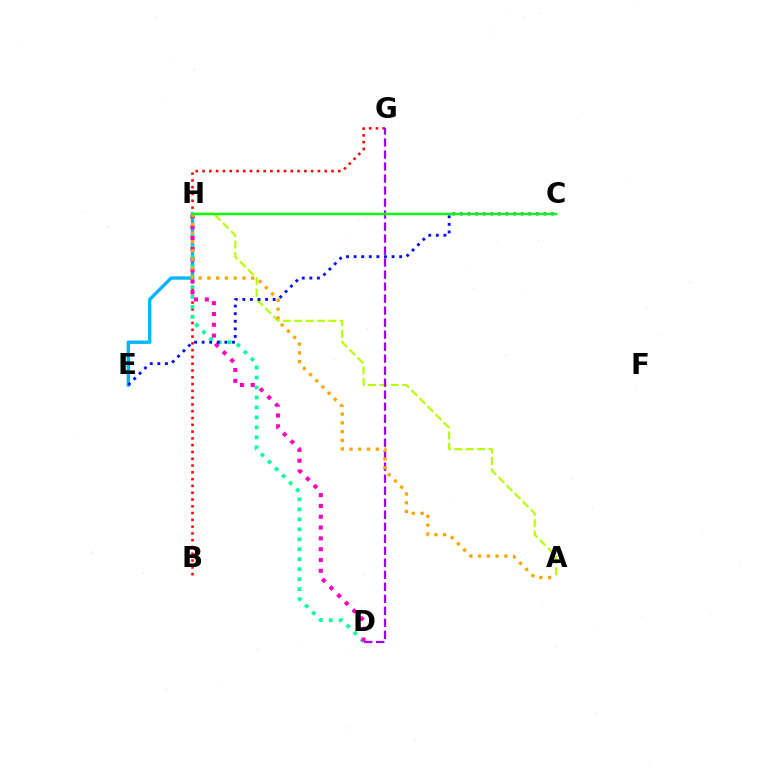{('A', 'H'): [{'color': '#b3ff00', 'line_style': 'dashed', 'thickness': 1.55}, {'color': '#ffa500', 'line_style': 'dotted', 'thickness': 2.38}], ('B', 'G'): [{'color': '#ff0000', 'line_style': 'dotted', 'thickness': 1.84}], ('D', 'G'): [{'color': '#9b00ff', 'line_style': 'dashed', 'thickness': 1.63}], ('E', 'H'): [{'color': '#00b5ff', 'line_style': 'solid', 'thickness': 2.4}], ('D', 'H'): [{'color': '#00ff9d', 'line_style': 'dotted', 'thickness': 2.71}, {'color': '#ff00bd', 'line_style': 'dotted', 'thickness': 2.94}], ('C', 'E'): [{'color': '#0010ff', 'line_style': 'dotted', 'thickness': 2.06}], ('C', 'H'): [{'color': '#08ff00', 'line_style': 'solid', 'thickness': 1.74}]}